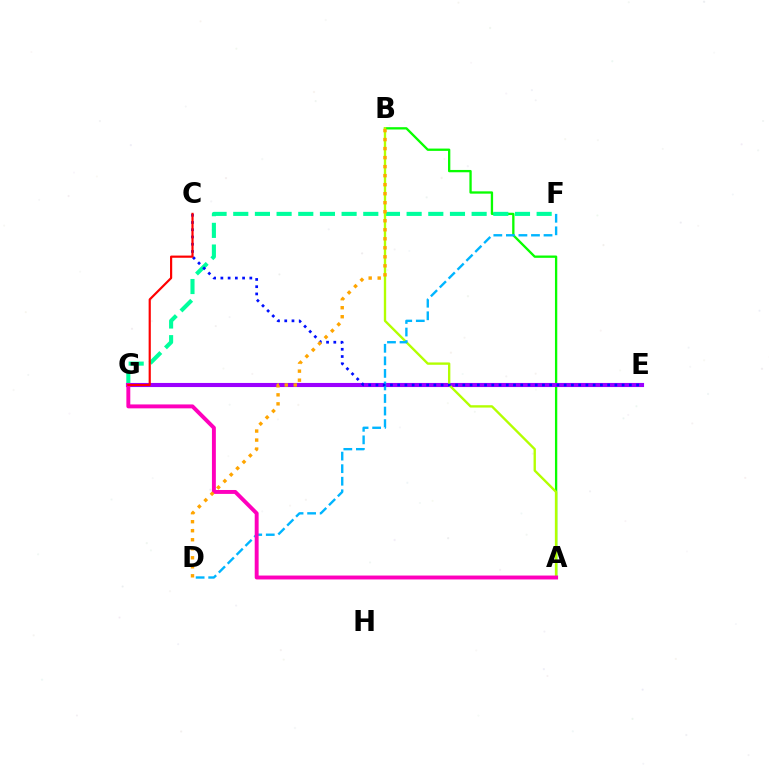{('A', 'B'): [{'color': '#08ff00', 'line_style': 'solid', 'thickness': 1.67}, {'color': '#b3ff00', 'line_style': 'solid', 'thickness': 1.7}], ('F', 'G'): [{'color': '#00ff9d', 'line_style': 'dashed', 'thickness': 2.94}], ('E', 'G'): [{'color': '#9b00ff', 'line_style': 'solid', 'thickness': 2.95}], ('D', 'F'): [{'color': '#00b5ff', 'line_style': 'dashed', 'thickness': 1.7}], ('A', 'G'): [{'color': '#ff00bd', 'line_style': 'solid', 'thickness': 2.82}], ('C', 'E'): [{'color': '#0010ff', 'line_style': 'dotted', 'thickness': 1.97}], ('C', 'G'): [{'color': '#ff0000', 'line_style': 'solid', 'thickness': 1.57}], ('B', 'D'): [{'color': '#ffa500', 'line_style': 'dotted', 'thickness': 2.45}]}